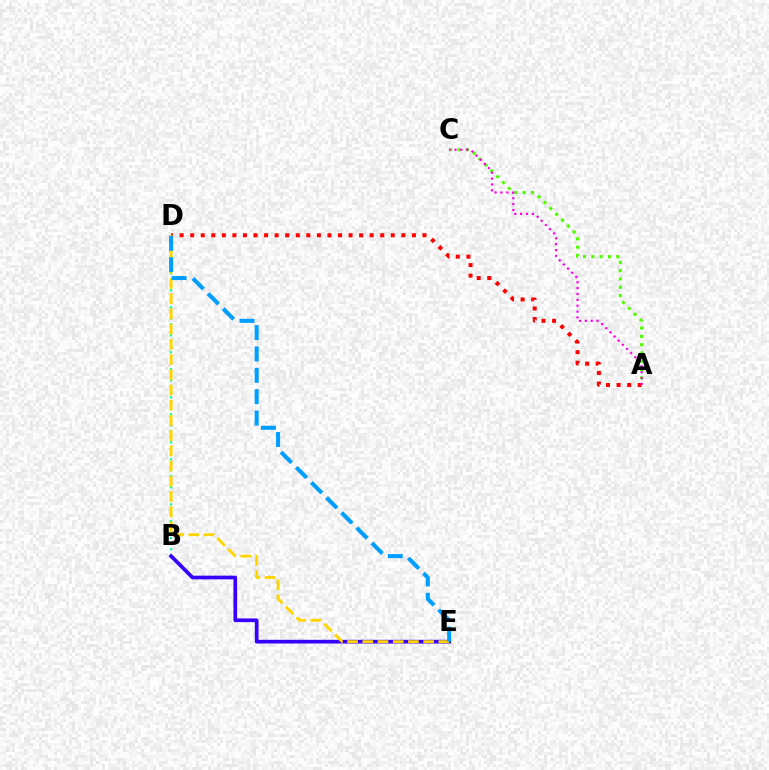{('B', 'D'): [{'color': '#00ff86', 'line_style': 'dotted', 'thickness': 1.53}], ('A', 'C'): [{'color': '#4fff00', 'line_style': 'dotted', 'thickness': 2.25}, {'color': '#ff00ed', 'line_style': 'dotted', 'thickness': 1.59}], ('A', 'D'): [{'color': '#ff0000', 'line_style': 'dotted', 'thickness': 2.87}], ('B', 'E'): [{'color': '#3700ff', 'line_style': 'solid', 'thickness': 2.66}], ('D', 'E'): [{'color': '#ffd500', 'line_style': 'dashed', 'thickness': 2.07}, {'color': '#009eff', 'line_style': 'dashed', 'thickness': 2.91}]}